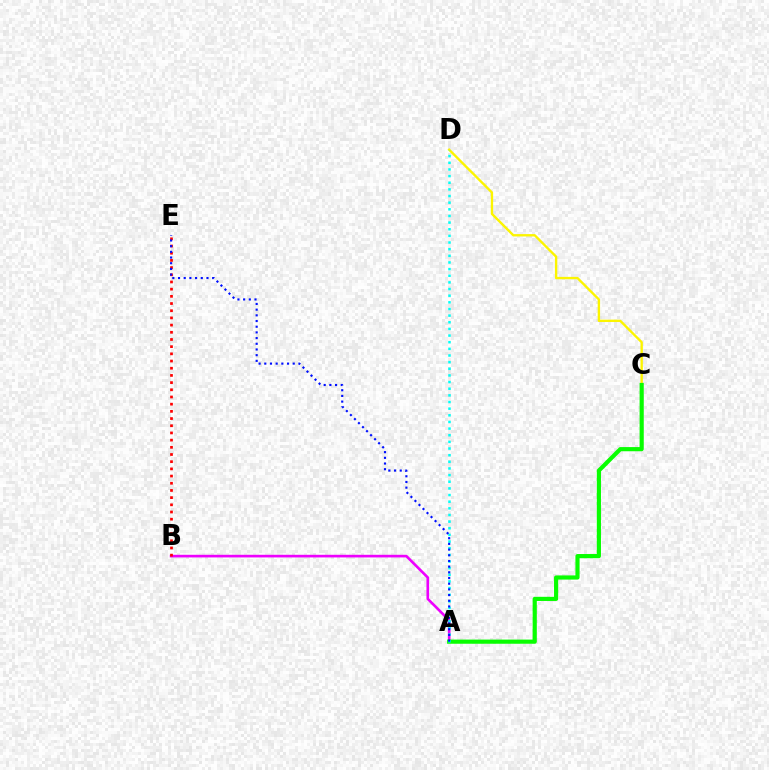{('C', 'D'): [{'color': '#fcf500', 'line_style': 'solid', 'thickness': 1.7}], ('A', 'B'): [{'color': '#ee00ff', 'line_style': 'solid', 'thickness': 1.9}], ('A', 'C'): [{'color': '#08ff00', 'line_style': 'solid', 'thickness': 3.0}], ('A', 'D'): [{'color': '#00fff6', 'line_style': 'dotted', 'thickness': 1.81}], ('B', 'E'): [{'color': '#ff0000', 'line_style': 'dotted', 'thickness': 1.95}], ('A', 'E'): [{'color': '#0010ff', 'line_style': 'dotted', 'thickness': 1.55}]}